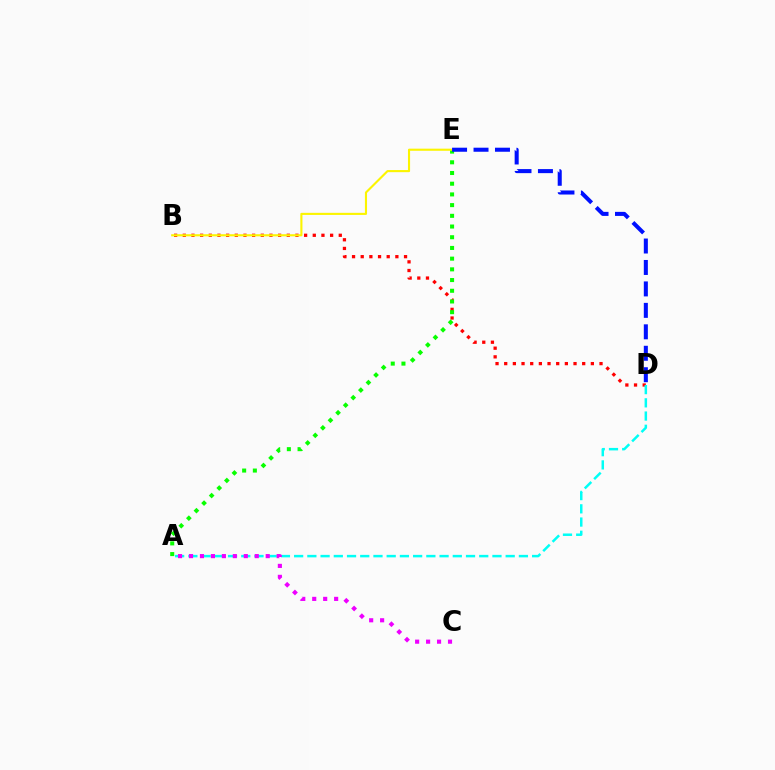{('B', 'D'): [{'color': '#ff0000', 'line_style': 'dotted', 'thickness': 2.35}], ('A', 'E'): [{'color': '#08ff00', 'line_style': 'dotted', 'thickness': 2.91}], ('A', 'D'): [{'color': '#00fff6', 'line_style': 'dashed', 'thickness': 1.8}], ('B', 'E'): [{'color': '#fcf500', 'line_style': 'solid', 'thickness': 1.52}], ('A', 'C'): [{'color': '#ee00ff', 'line_style': 'dotted', 'thickness': 2.98}], ('D', 'E'): [{'color': '#0010ff', 'line_style': 'dashed', 'thickness': 2.91}]}